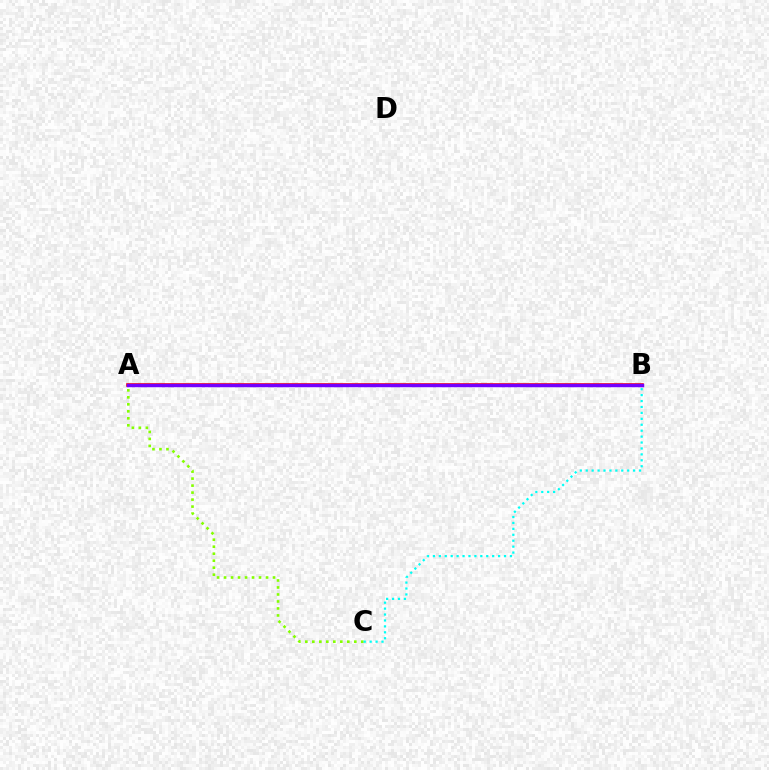{('A', 'B'): [{'color': '#ff0000', 'line_style': 'solid', 'thickness': 2.57}, {'color': '#7200ff', 'line_style': 'solid', 'thickness': 2.48}], ('A', 'C'): [{'color': '#84ff00', 'line_style': 'dotted', 'thickness': 1.9}], ('B', 'C'): [{'color': '#00fff6', 'line_style': 'dotted', 'thickness': 1.61}]}